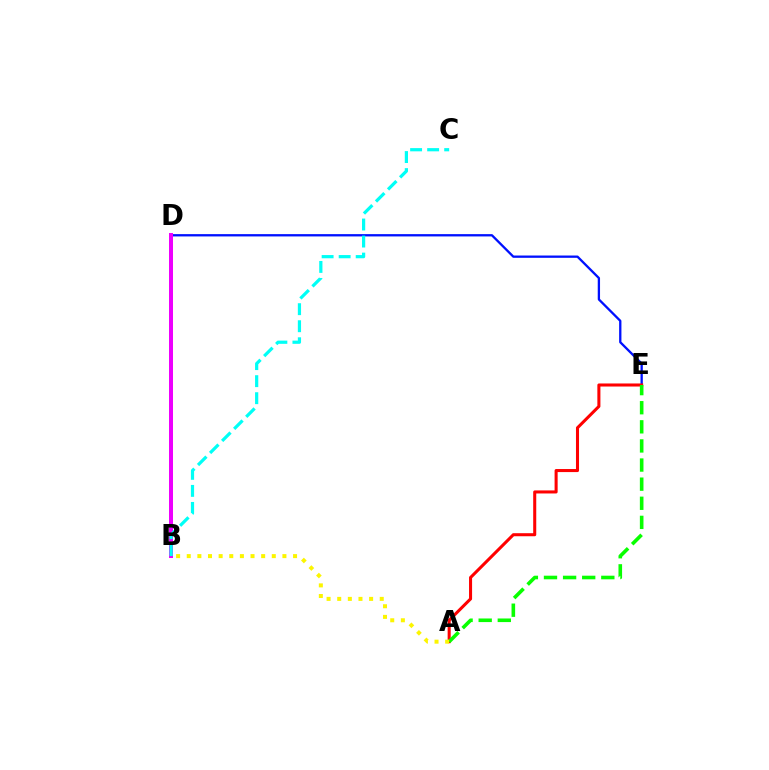{('D', 'E'): [{'color': '#0010ff', 'line_style': 'solid', 'thickness': 1.66}], ('B', 'D'): [{'color': '#ee00ff', 'line_style': 'solid', 'thickness': 2.88}], ('A', 'E'): [{'color': '#ff0000', 'line_style': 'solid', 'thickness': 2.2}, {'color': '#08ff00', 'line_style': 'dashed', 'thickness': 2.6}], ('B', 'C'): [{'color': '#00fff6', 'line_style': 'dashed', 'thickness': 2.31}], ('A', 'B'): [{'color': '#fcf500', 'line_style': 'dotted', 'thickness': 2.89}]}